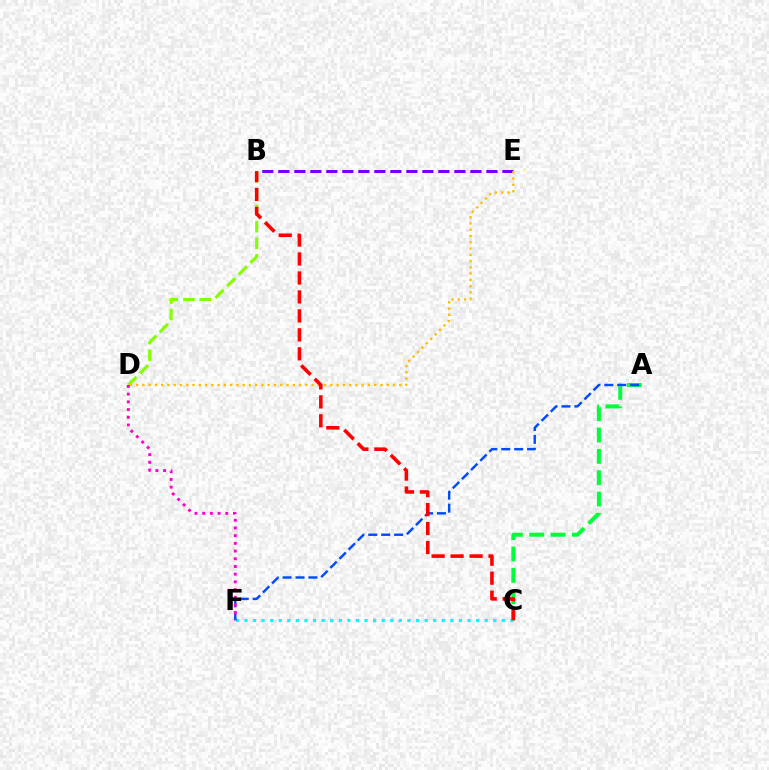{('A', 'C'): [{'color': '#00ff39', 'line_style': 'dashed', 'thickness': 2.9}], ('C', 'F'): [{'color': '#00fff6', 'line_style': 'dotted', 'thickness': 2.33}], ('A', 'F'): [{'color': '#004bff', 'line_style': 'dashed', 'thickness': 1.76}], ('B', 'E'): [{'color': '#7200ff', 'line_style': 'dashed', 'thickness': 2.17}], ('B', 'D'): [{'color': '#84ff00', 'line_style': 'dashed', 'thickness': 2.24}], ('D', 'E'): [{'color': '#ffbd00', 'line_style': 'dotted', 'thickness': 1.7}], ('B', 'C'): [{'color': '#ff0000', 'line_style': 'dashed', 'thickness': 2.58}], ('D', 'F'): [{'color': '#ff00cf', 'line_style': 'dotted', 'thickness': 2.09}]}